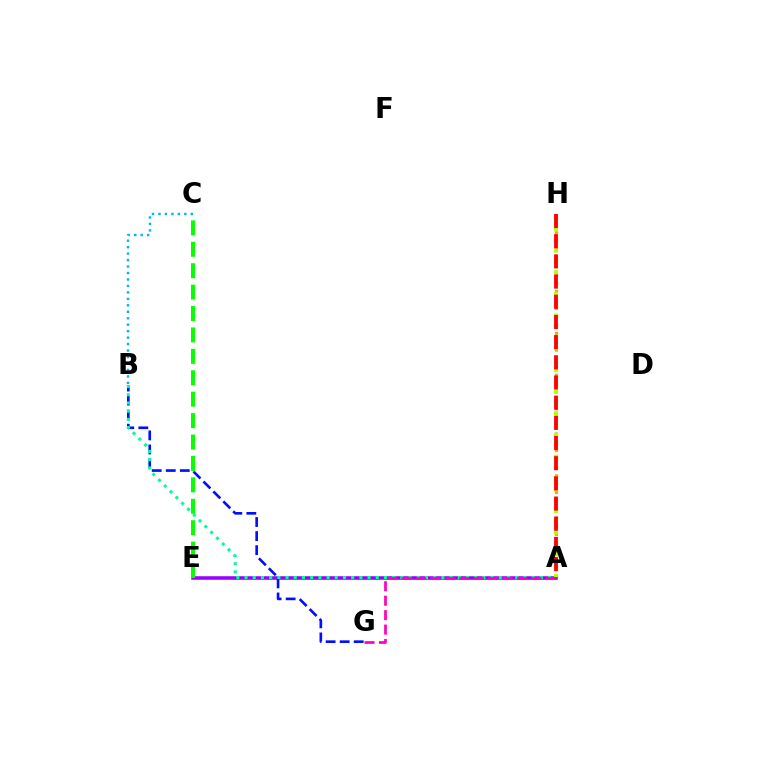{('B', 'C'): [{'color': '#00b5ff', 'line_style': 'dotted', 'thickness': 1.76}], ('A', 'E'): [{'color': '#9b00ff', 'line_style': 'solid', 'thickness': 2.55}], ('A', 'H'): [{'color': '#ffa500', 'line_style': 'dotted', 'thickness': 2.28}, {'color': '#b3ff00', 'line_style': 'dotted', 'thickness': 2.95}, {'color': '#ff0000', 'line_style': 'dashed', 'thickness': 2.74}], ('B', 'G'): [{'color': '#0010ff', 'line_style': 'dashed', 'thickness': 1.91}], ('A', 'B'): [{'color': '#00ff9d', 'line_style': 'dotted', 'thickness': 2.23}], ('A', 'G'): [{'color': '#ff00bd', 'line_style': 'dashed', 'thickness': 1.96}], ('C', 'E'): [{'color': '#08ff00', 'line_style': 'dashed', 'thickness': 2.91}]}